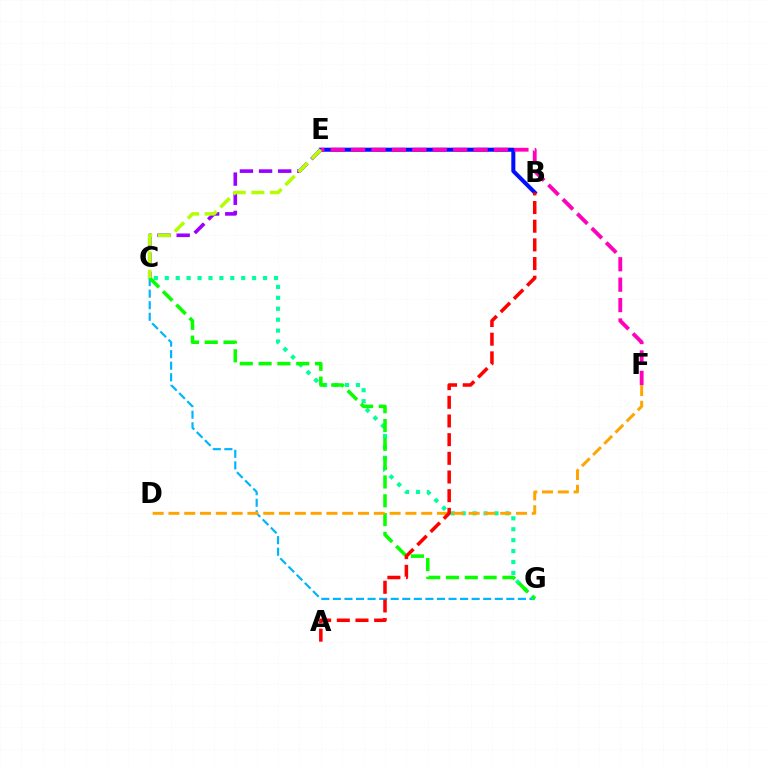{('C', 'G'): [{'color': '#00b5ff', 'line_style': 'dashed', 'thickness': 1.57}, {'color': '#00ff9d', 'line_style': 'dotted', 'thickness': 2.97}, {'color': '#08ff00', 'line_style': 'dashed', 'thickness': 2.56}], ('B', 'E'): [{'color': '#0010ff', 'line_style': 'solid', 'thickness': 2.91}], ('E', 'F'): [{'color': '#ff00bd', 'line_style': 'dashed', 'thickness': 2.77}], ('C', 'E'): [{'color': '#9b00ff', 'line_style': 'dashed', 'thickness': 2.6}, {'color': '#b3ff00', 'line_style': 'dashed', 'thickness': 2.52}], ('D', 'F'): [{'color': '#ffa500', 'line_style': 'dashed', 'thickness': 2.15}], ('A', 'B'): [{'color': '#ff0000', 'line_style': 'dashed', 'thickness': 2.54}]}